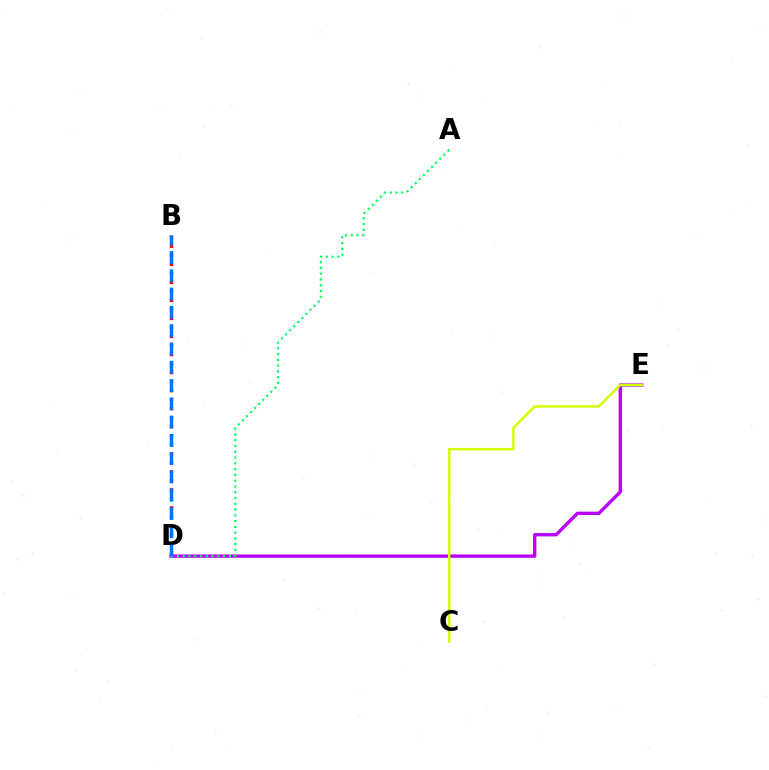{('D', 'E'): [{'color': '#b900ff', 'line_style': 'solid', 'thickness': 2.41}], ('A', 'D'): [{'color': '#00ff5c', 'line_style': 'dotted', 'thickness': 1.57}], ('C', 'E'): [{'color': '#d1ff00', 'line_style': 'solid', 'thickness': 1.78}], ('B', 'D'): [{'color': '#ff0000', 'line_style': 'dotted', 'thickness': 2.45}, {'color': '#0074ff', 'line_style': 'dashed', 'thickness': 2.48}]}